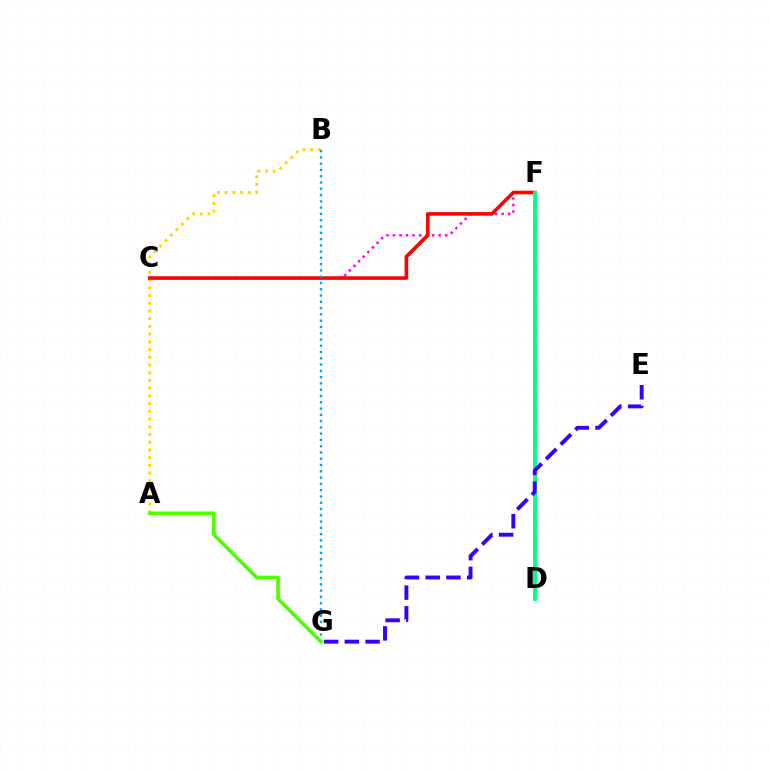{('A', 'B'): [{'color': '#ffd500', 'line_style': 'dotted', 'thickness': 2.1}], ('C', 'F'): [{'color': '#ff00ed', 'line_style': 'dotted', 'thickness': 1.77}, {'color': '#ff0000', 'line_style': 'solid', 'thickness': 2.59}], ('D', 'F'): [{'color': '#00ff86', 'line_style': 'solid', 'thickness': 2.81}], ('B', 'G'): [{'color': '#009eff', 'line_style': 'dotted', 'thickness': 1.71}], ('A', 'G'): [{'color': '#4fff00', 'line_style': 'solid', 'thickness': 2.67}], ('E', 'G'): [{'color': '#3700ff', 'line_style': 'dashed', 'thickness': 2.82}]}